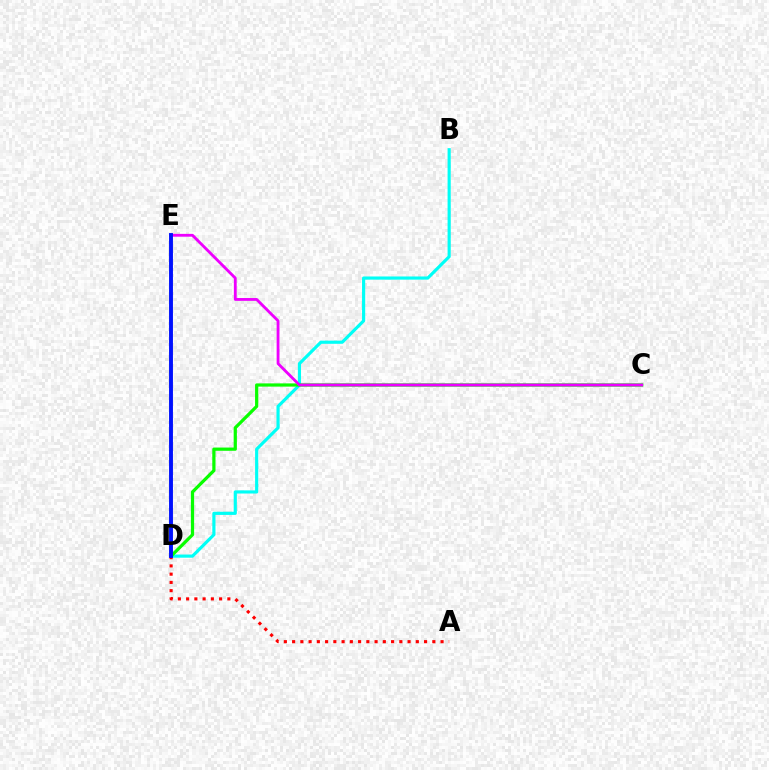{('B', 'D'): [{'color': '#00fff6', 'line_style': 'solid', 'thickness': 2.27}], ('C', 'D'): [{'color': '#08ff00', 'line_style': 'solid', 'thickness': 2.32}], ('A', 'D'): [{'color': '#ff0000', 'line_style': 'dotted', 'thickness': 2.24}], ('C', 'E'): [{'color': '#ee00ff', 'line_style': 'solid', 'thickness': 2.04}], ('D', 'E'): [{'color': '#fcf500', 'line_style': 'dotted', 'thickness': 1.77}, {'color': '#0010ff', 'line_style': 'solid', 'thickness': 2.8}]}